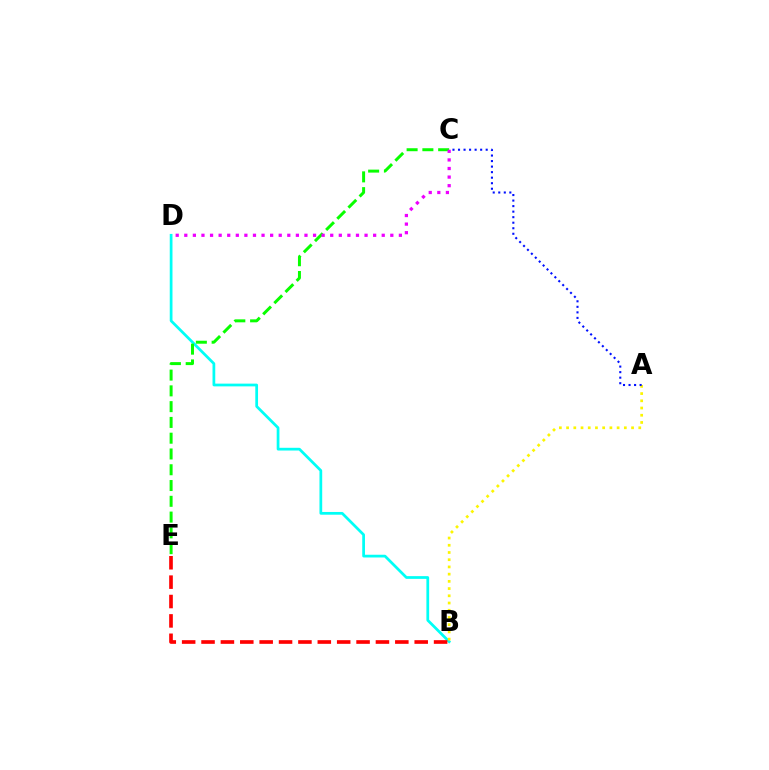{('B', 'D'): [{'color': '#00fff6', 'line_style': 'solid', 'thickness': 1.97}], ('B', 'E'): [{'color': '#ff0000', 'line_style': 'dashed', 'thickness': 2.63}], ('A', 'B'): [{'color': '#fcf500', 'line_style': 'dotted', 'thickness': 1.96}], ('C', 'E'): [{'color': '#08ff00', 'line_style': 'dashed', 'thickness': 2.14}], ('A', 'C'): [{'color': '#0010ff', 'line_style': 'dotted', 'thickness': 1.5}], ('C', 'D'): [{'color': '#ee00ff', 'line_style': 'dotted', 'thickness': 2.33}]}